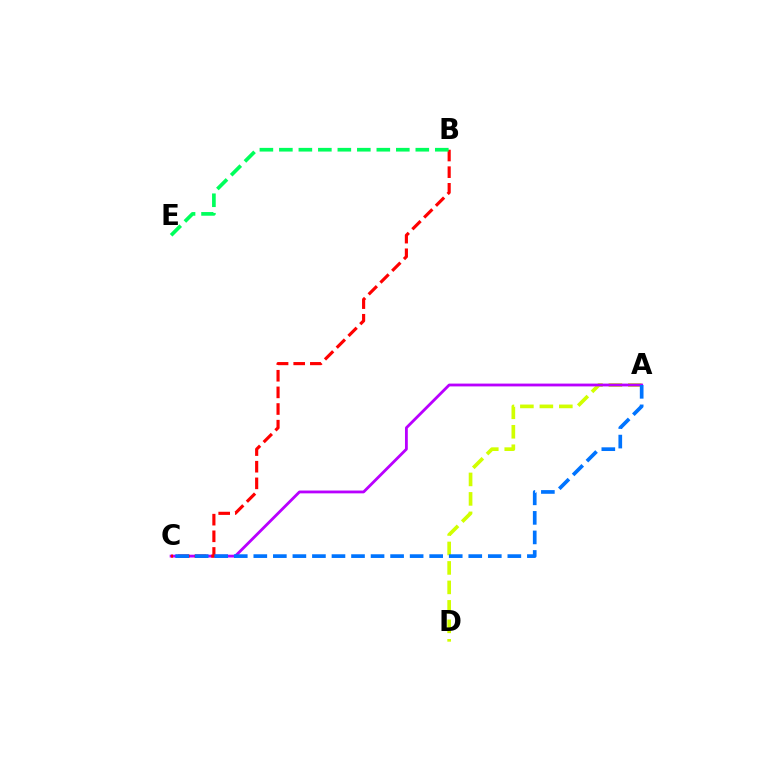{('A', 'D'): [{'color': '#d1ff00', 'line_style': 'dashed', 'thickness': 2.65}], ('A', 'C'): [{'color': '#b900ff', 'line_style': 'solid', 'thickness': 2.03}, {'color': '#0074ff', 'line_style': 'dashed', 'thickness': 2.65}], ('B', 'C'): [{'color': '#ff0000', 'line_style': 'dashed', 'thickness': 2.26}], ('B', 'E'): [{'color': '#00ff5c', 'line_style': 'dashed', 'thickness': 2.65}]}